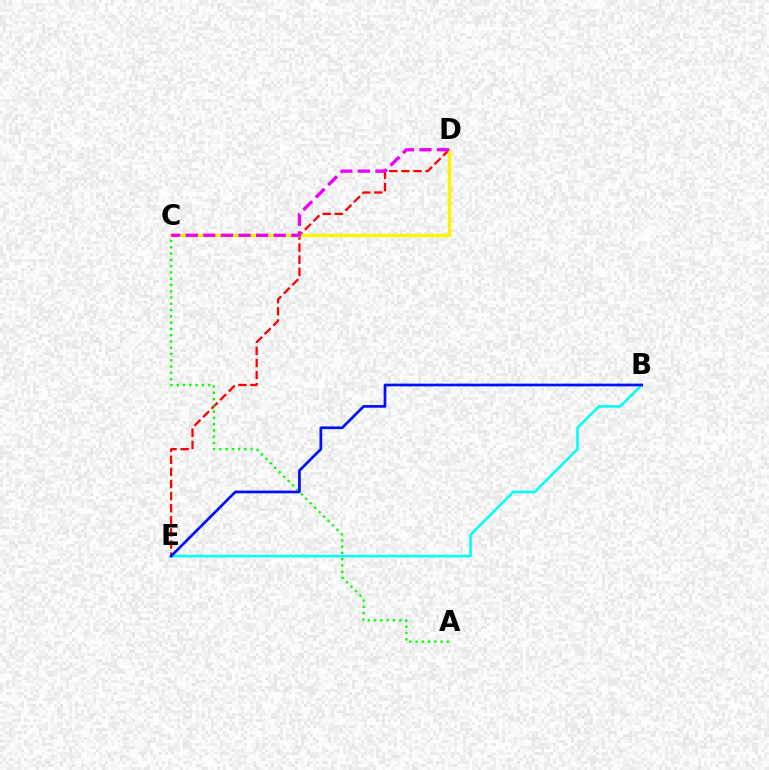{('D', 'E'): [{'color': '#ff0000', 'line_style': 'dashed', 'thickness': 1.64}], ('B', 'E'): [{'color': '#00fff6', 'line_style': 'solid', 'thickness': 1.88}, {'color': '#0010ff', 'line_style': 'solid', 'thickness': 1.95}], ('A', 'C'): [{'color': '#08ff00', 'line_style': 'dotted', 'thickness': 1.7}], ('C', 'D'): [{'color': '#fcf500', 'line_style': 'solid', 'thickness': 2.43}, {'color': '#ee00ff', 'line_style': 'dashed', 'thickness': 2.39}]}